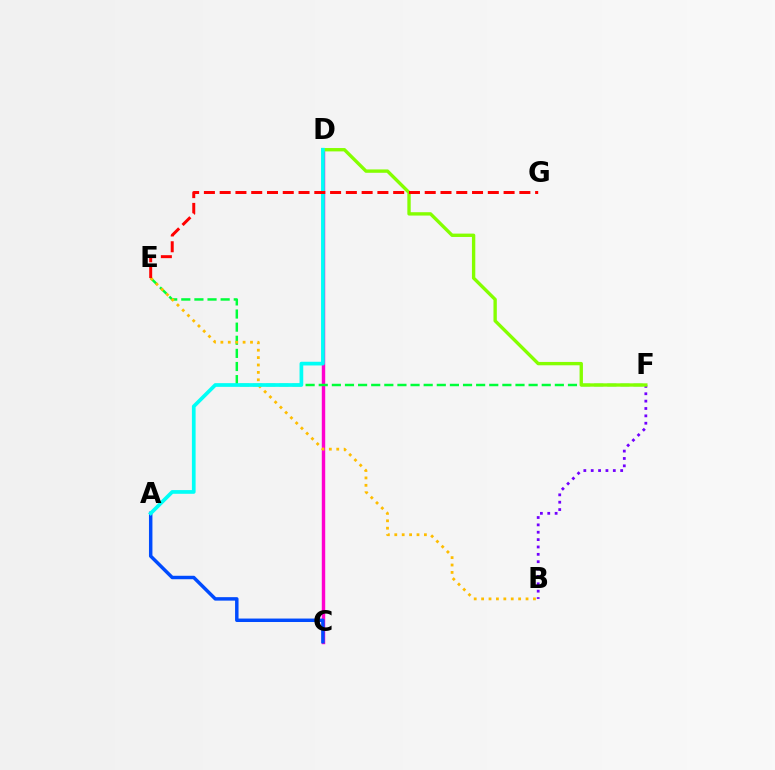{('B', 'F'): [{'color': '#7200ff', 'line_style': 'dotted', 'thickness': 2.0}], ('C', 'D'): [{'color': '#ff00cf', 'line_style': 'solid', 'thickness': 2.46}], ('E', 'F'): [{'color': '#00ff39', 'line_style': 'dashed', 'thickness': 1.78}], ('B', 'E'): [{'color': '#ffbd00', 'line_style': 'dotted', 'thickness': 2.01}], ('A', 'C'): [{'color': '#004bff', 'line_style': 'solid', 'thickness': 2.49}], ('D', 'F'): [{'color': '#84ff00', 'line_style': 'solid', 'thickness': 2.42}], ('A', 'D'): [{'color': '#00fff6', 'line_style': 'solid', 'thickness': 2.67}], ('E', 'G'): [{'color': '#ff0000', 'line_style': 'dashed', 'thickness': 2.14}]}